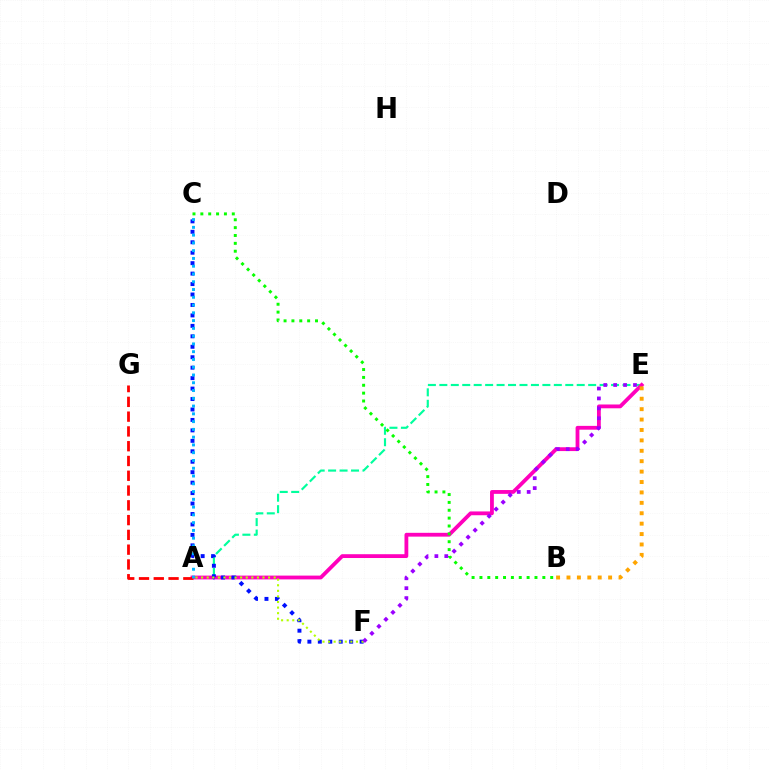{('A', 'E'): [{'color': '#00ff9d', 'line_style': 'dashed', 'thickness': 1.56}, {'color': '#ff00bd', 'line_style': 'solid', 'thickness': 2.74}], ('B', 'E'): [{'color': '#ffa500', 'line_style': 'dotted', 'thickness': 2.83}], ('C', 'F'): [{'color': '#0010ff', 'line_style': 'dotted', 'thickness': 2.84}], ('B', 'C'): [{'color': '#08ff00', 'line_style': 'dotted', 'thickness': 2.14}], ('A', 'G'): [{'color': '#ff0000', 'line_style': 'dashed', 'thickness': 2.01}], ('A', 'F'): [{'color': '#b3ff00', 'line_style': 'dotted', 'thickness': 1.52}], ('A', 'C'): [{'color': '#00b5ff', 'line_style': 'dotted', 'thickness': 2.11}], ('E', 'F'): [{'color': '#9b00ff', 'line_style': 'dotted', 'thickness': 2.69}]}